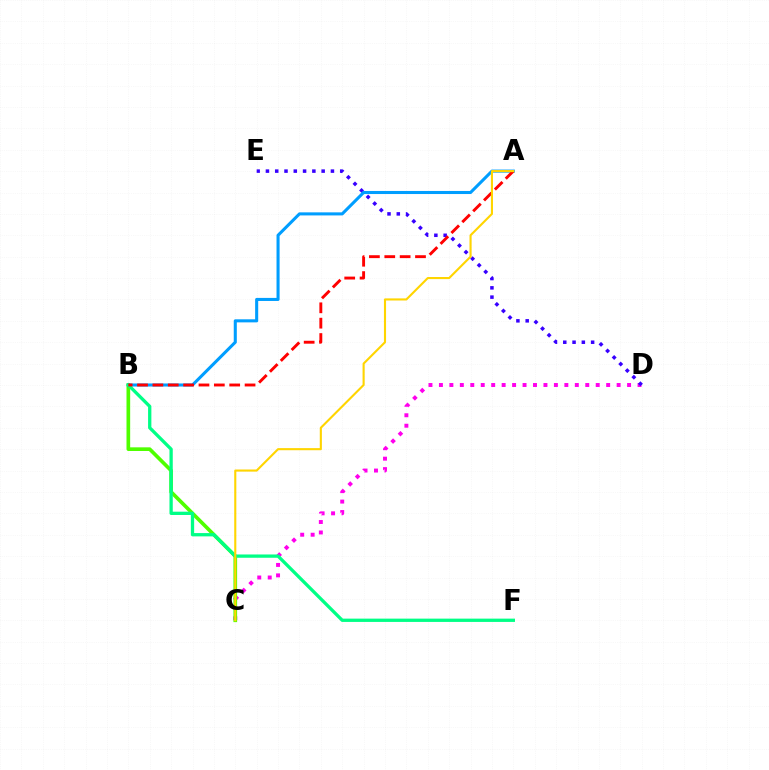{('C', 'D'): [{'color': '#ff00ed', 'line_style': 'dotted', 'thickness': 2.84}], ('D', 'E'): [{'color': '#3700ff', 'line_style': 'dotted', 'thickness': 2.52}], ('B', 'C'): [{'color': '#4fff00', 'line_style': 'solid', 'thickness': 2.64}], ('A', 'B'): [{'color': '#009eff', 'line_style': 'solid', 'thickness': 2.21}, {'color': '#ff0000', 'line_style': 'dashed', 'thickness': 2.09}], ('B', 'F'): [{'color': '#00ff86', 'line_style': 'solid', 'thickness': 2.37}], ('A', 'C'): [{'color': '#ffd500', 'line_style': 'solid', 'thickness': 1.52}]}